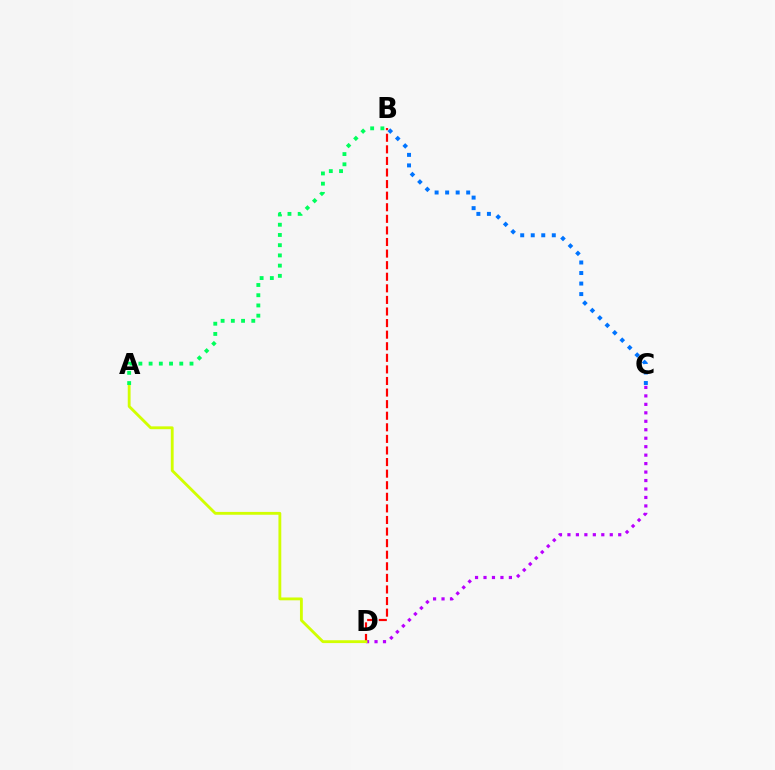{('C', 'D'): [{'color': '#b900ff', 'line_style': 'dotted', 'thickness': 2.3}], ('B', 'C'): [{'color': '#0074ff', 'line_style': 'dotted', 'thickness': 2.86}], ('B', 'D'): [{'color': '#ff0000', 'line_style': 'dashed', 'thickness': 1.57}], ('A', 'D'): [{'color': '#d1ff00', 'line_style': 'solid', 'thickness': 2.05}], ('A', 'B'): [{'color': '#00ff5c', 'line_style': 'dotted', 'thickness': 2.78}]}